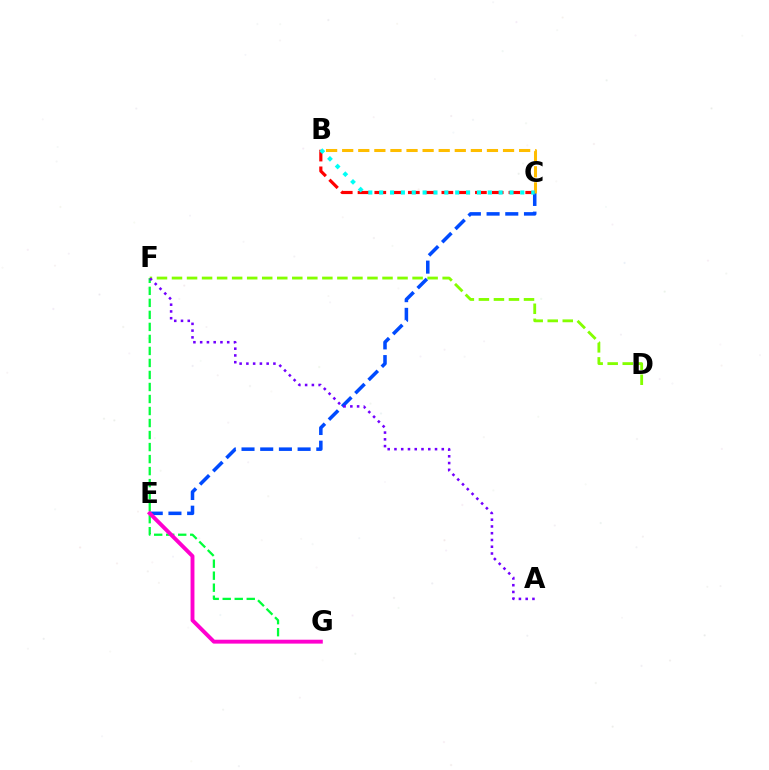{('C', 'E'): [{'color': '#004bff', 'line_style': 'dashed', 'thickness': 2.54}], ('F', 'G'): [{'color': '#00ff39', 'line_style': 'dashed', 'thickness': 1.63}], ('E', 'G'): [{'color': '#ff00cf', 'line_style': 'solid', 'thickness': 2.81}], ('B', 'C'): [{'color': '#ffbd00', 'line_style': 'dashed', 'thickness': 2.19}, {'color': '#ff0000', 'line_style': 'dashed', 'thickness': 2.28}, {'color': '#00fff6', 'line_style': 'dotted', 'thickness': 2.95}], ('D', 'F'): [{'color': '#84ff00', 'line_style': 'dashed', 'thickness': 2.04}], ('A', 'F'): [{'color': '#7200ff', 'line_style': 'dotted', 'thickness': 1.84}]}